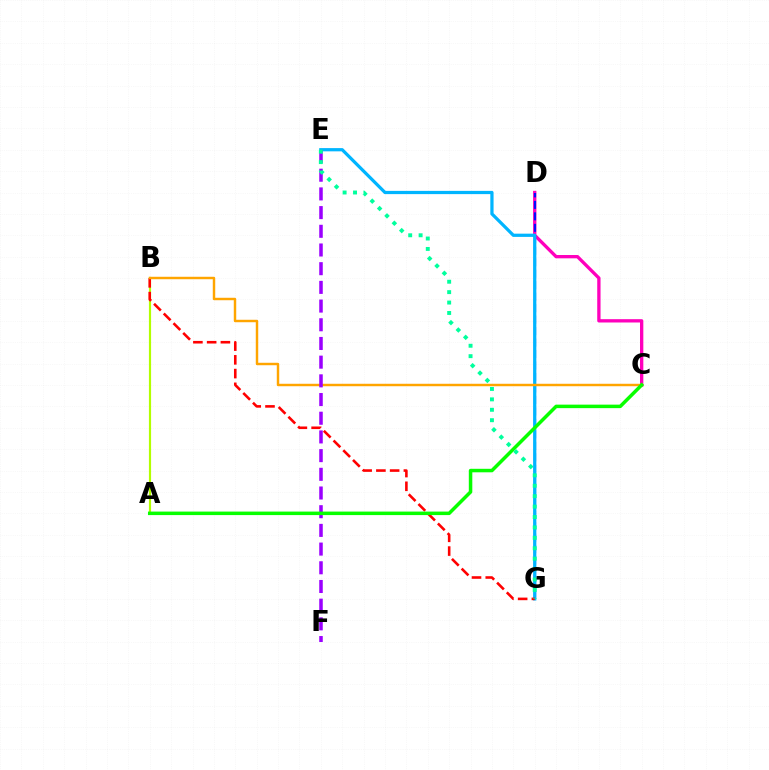{('C', 'D'): [{'color': '#ff00bd', 'line_style': 'solid', 'thickness': 2.39}], ('D', 'G'): [{'color': '#0010ff', 'line_style': 'dashed', 'thickness': 1.56}], ('E', 'G'): [{'color': '#00b5ff', 'line_style': 'solid', 'thickness': 2.33}, {'color': '#00ff9d', 'line_style': 'dotted', 'thickness': 2.83}], ('A', 'B'): [{'color': '#b3ff00', 'line_style': 'solid', 'thickness': 1.56}], ('B', 'G'): [{'color': '#ff0000', 'line_style': 'dashed', 'thickness': 1.87}], ('B', 'C'): [{'color': '#ffa500', 'line_style': 'solid', 'thickness': 1.76}], ('E', 'F'): [{'color': '#9b00ff', 'line_style': 'dashed', 'thickness': 2.54}], ('A', 'C'): [{'color': '#08ff00', 'line_style': 'solid', 'thickness': 2.52}]}